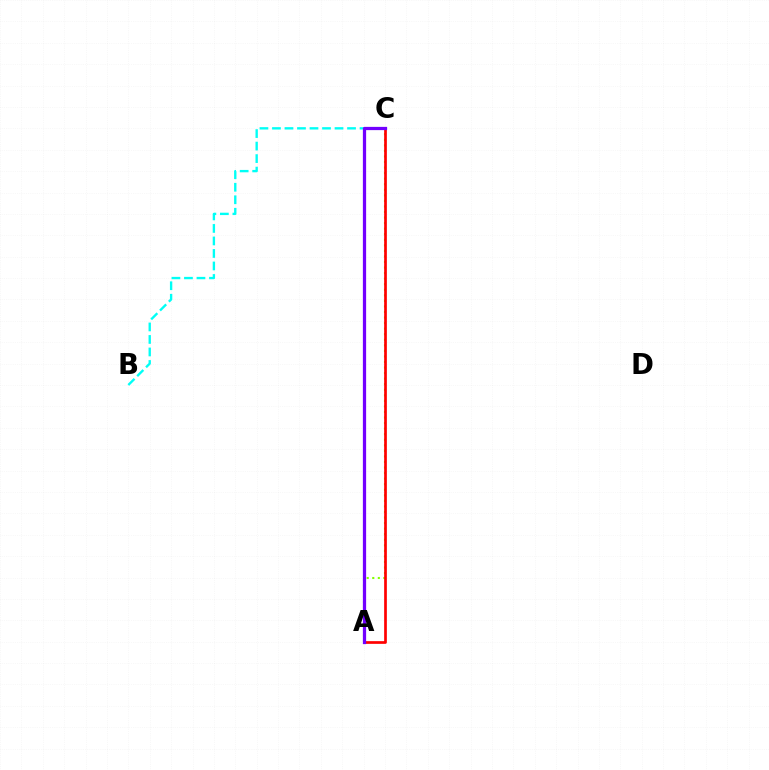{('A', 'C'): [{'color': '#84ff00', 'line_style': 'dotted', 'thickness': 1.51}, {'color': '#ff0000', 'line_style': 'solid', 'thickness': 1.95}, {'color': '#7200ff', 'line_style': 'solid', 'thickness': 2.34}], ('B', 'C'): [{'color': '#00fff6', 'line_style': 'dashed', 'thickness': 1.7}]}